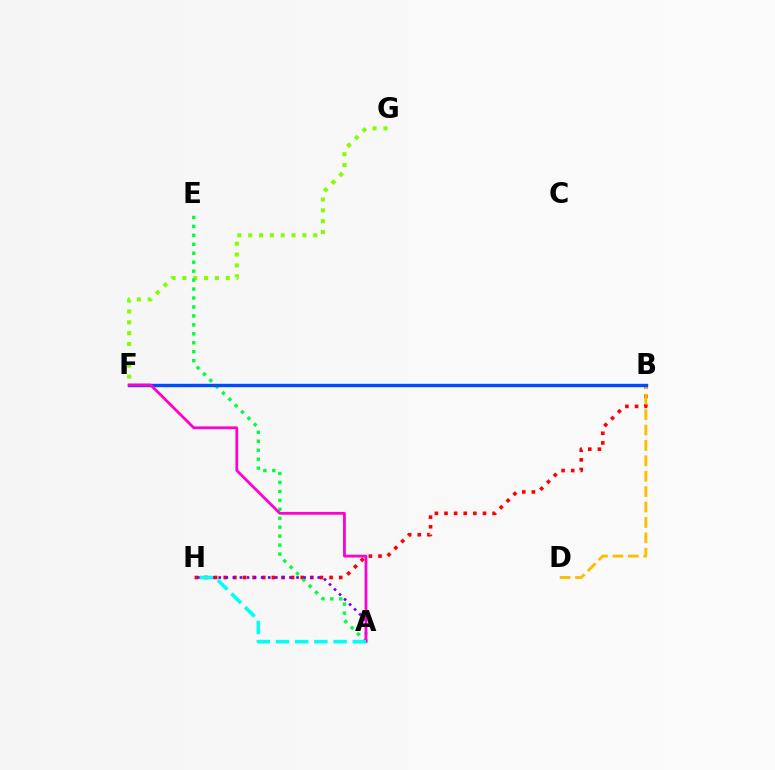{('F', 'G'): [{'color': '#84ff00', 'line_style': 'dotted', 'thickness': 2.95}], ('B', 'H'): [{'color': '#ff0000', 'line_style': 'dotted', 'thickness': 2.61}], ('B', 'D'): [{'color': '#ffbd00', 'line_style': 'dashed', 'thickness': 2.09}], ('A', 'E'): [{'color': '#00ff39', 'line_style': 'dotted', 'thickness': 2.43}], ('A', 'H'): [{'color': '#7200ff', 'line_style': 'dotted', 'thickness': 1.92}, {'color': '#00fff6', 'line_style': 'dashed', 'thickness': 2.61}], ('B', 'F'): [{'color': '#004bff', 'line_style': 'solid', 'thickness': 2.44}], ('A', 'F'): [{'color': '#ff00cf', 'line_style': 'solid', 'thickness': 2.0}]}